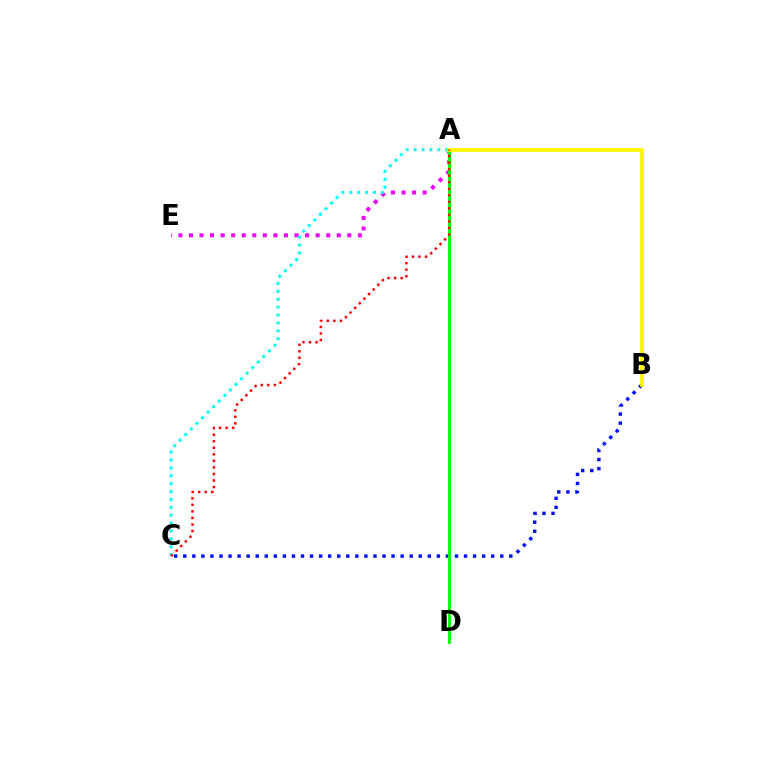{('B', 'C'): [{'color': '#0010ff', 'line_style': 'dotted', 'thickness': 2.46}], ('A', 'E'): [{'color': '#ee00ff', 'line_style': 'dotted', 'thickness': 2.87}], ('A', 'C'): [{'color': '#00fff6', 'line_style': 'dotted', 'thickness': 2.14}, {'color': '#ff0000', 'line_style': 'dotted', 'thickness': 1.78}], ('A', 'D'): [{'color': '#08ff00', 'line_style': 'solid', 'thickness': 2.13}], ('A', 'B'): [{'color': '#fcf500', 'line_style': 'solid', 'thickness': 2.68}]}